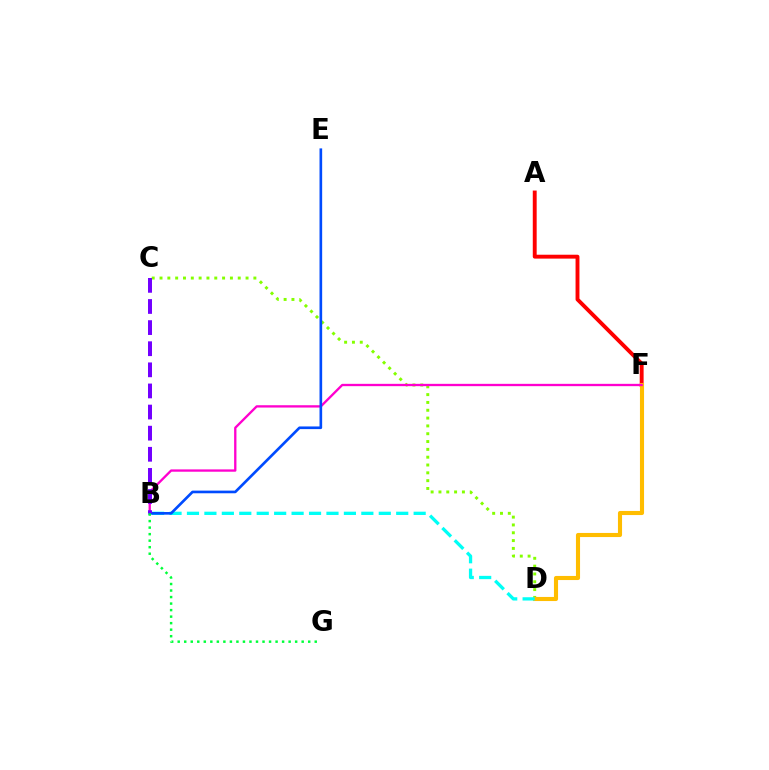{('C', 'D'): [{'color': '#84ff00', 'line_style': 'dotted', 'thickness': 2.13}], ('A', 'F'): [{'color': '#ff0000', 'line_style': 'solid', 'thickness': 2.8}], ('D', 'F'): [{'color': '#ffbd00', 'line_style': 'solid', 'thickness': 2.95}], ('B', 'D'): [{'color': '#00fff6', 'line_style': 'dashed', 'thickness': 2.37}], ('B', 'F'): [{'color': '#ff00cf', 'line_style': 'solid', 'thickness': 1.67}], ('B', 'E'): [{'color': '#004bff', 'line_style': 'solid', 'thickness': 1.91}], ('B', 'C'): [{'color': '#7200ff', 'line_style': 'dashed', 'thickness': 2.87}], ('B', 'G'): [{'color': '#00ff39', 'line_style': 'dotted', 'thickness': 1.77}]}